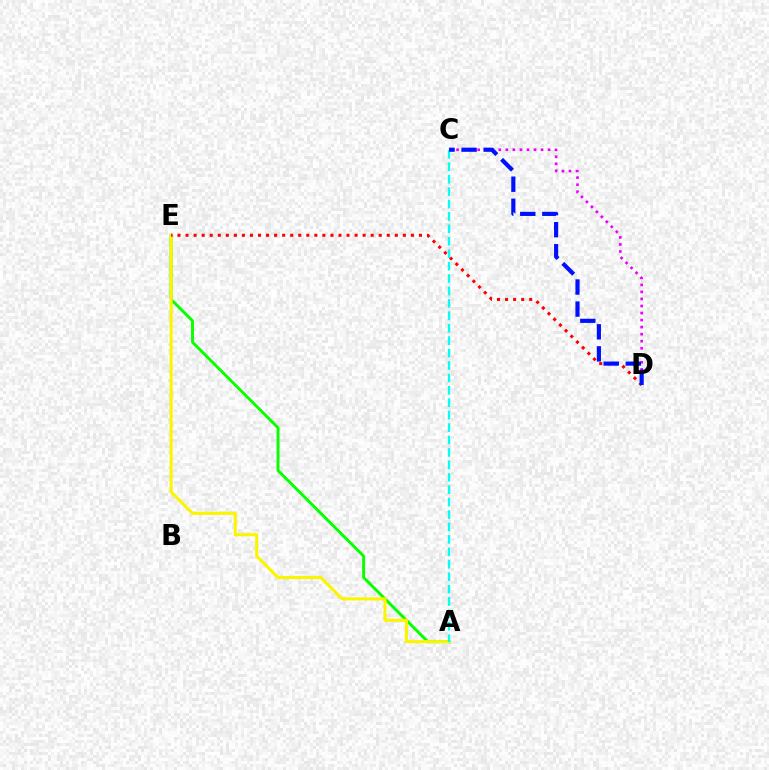{('C', 'D'): [{'color': '#ee00ff', 'line_style': 'dotted', 'thickness': 1.91}, {'color': '#0010ff', 'line_style': 'dashed', 'thickness': 3.0}], ('A', 'E'): [{'color': '#08ff00', 'line_style': 'solid', 'thickness': 2.1}, {'color': '#fcf500', 'line_style': 'solid', 'thickness': 2.24}], ('D', 'E'): [{'color': '#ff0000', 'line_style': 'dotted', 'thickness': 2.19}], ('A', 'C'): [{'color': '#00fff6', 'line_style': 'dashed', 'thickness': 1.69}]}